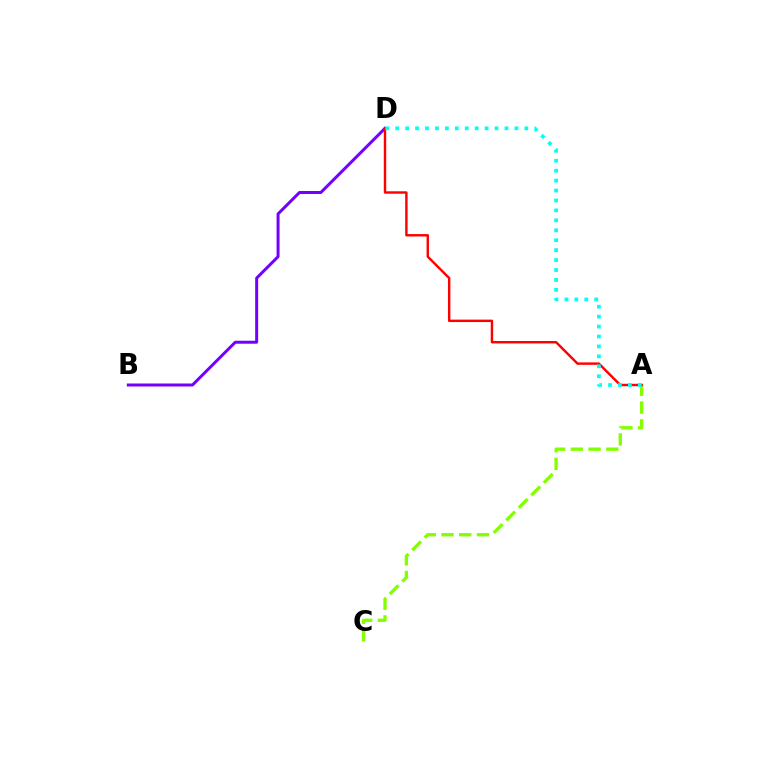{('B', 'D'): [{'color': '#7200ff', 'line_style': 'solid', 'thickness': 2.15}], ('A', 'C'): [{'color': '#84ff00', 'line_style': 'dashed', 'thickness': 2.41}], ('A', 'D'): [{'color': '#ff0000', 'line_style': 'solid', 'thickness': 1.75}, {'color': '#00fff6', 'line_style': 'dotted', 'thickness': 2.7}]}